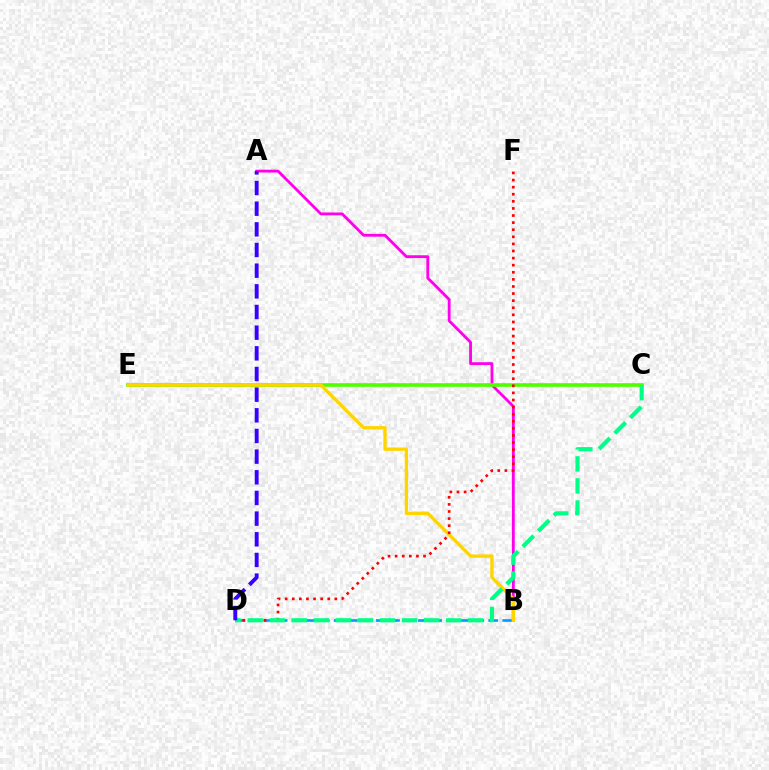{('B', 'D'): [{'color': '#009eff', 'line_style': 'dashed', 'thickness': 1.91}], ('A', 'B'): [{'color': '#ff00ed', 'line_style': 'solid', 'thickness': 2.04}], ('C', 'E'): [{'color': '#4fff00', 'line_style': 'solid', 'thickness': 2.62}], ('B', 'E'): [{'color': '#ffd500', 'line_style': 'solid', 'thickness': 2.4}], ('D', 'F'): [{'color': '#ff0000', 'line_style': 'dotted', 'thickness': 1.93}], ('C', 'D'): [{'color': '#00ff86', 'line_style': 'dashed', 'thickness': 3.0}], ('A', 'D'): [{'color': '#3700ff', 'line_style': 'dashed', 'thickness': 2.81}]}